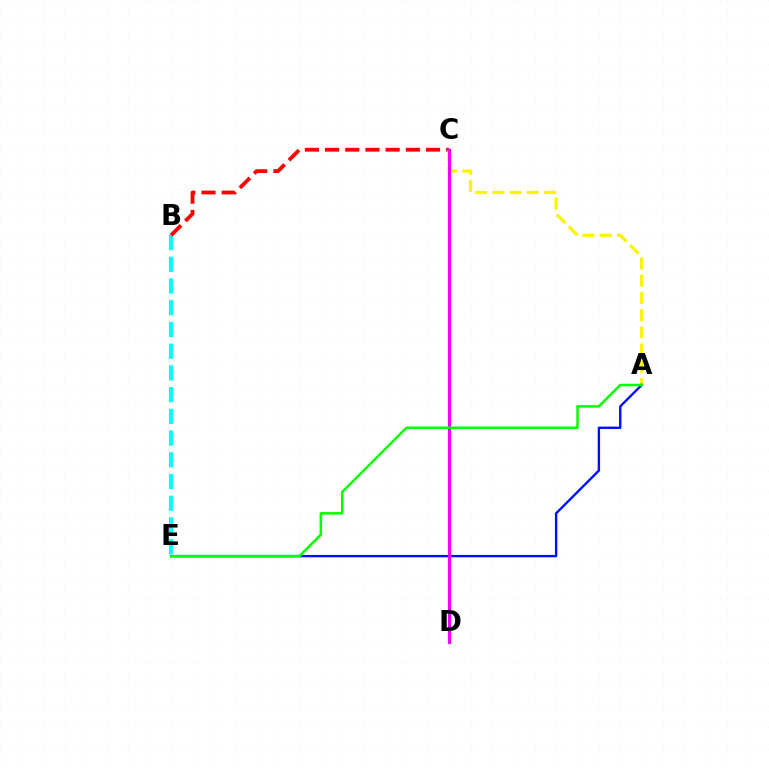{('B', 'E'): [{'color': '#00fff6', 'line_style': 'dashed', 'thickness': 2.95}], ('B', 'C'): [{'color': '#ff0000', 'line_style': 'dashed', 'thickness': 2.74}], ('A', 'C'): [{'color': '#fcf500', 'line_style': 'dashed', 'thickness': 2.34}], ('A', 'E'): [{'color': '#0010ff', 'line_style': 'solid', 'thickness': 1.71}, {'color': '#08ff00', 'line_style': 'solid', 'thickness': 1.81}], ('C', 'D'): [{'color': '#ee00ff', 'line_style': 'solid', 'thickness': 2.27}]}